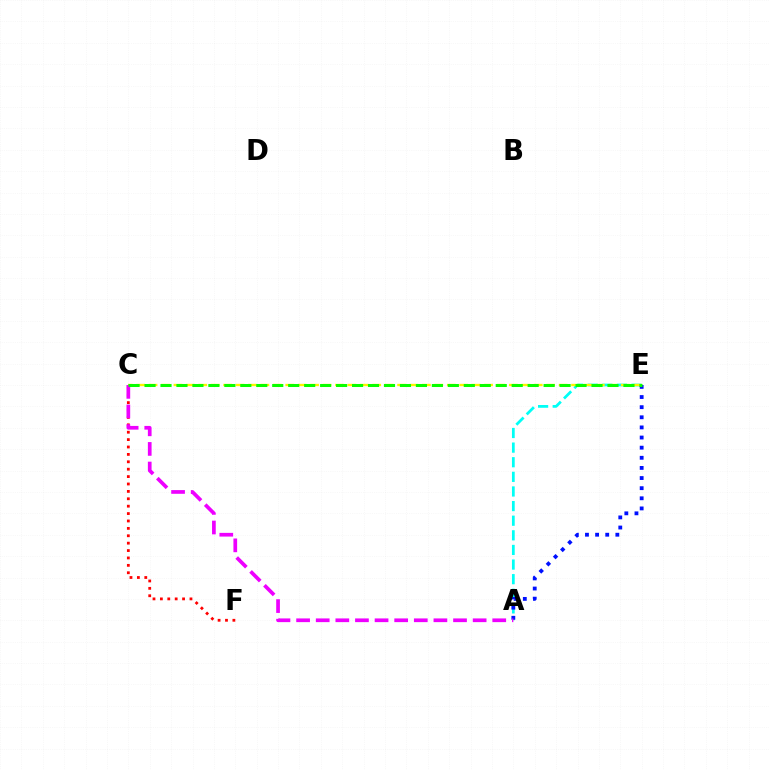{('A', 'E'): [{'color': '#00fff6', 'line_style': 'dashed', 'thickness': 1.99}, {'color': '#0010ff', 'line_style': 'dotted', 'thickness': 2.75}], ('C', 'F'): [{'color': '#ff0000', 'line_style': 'dotted', 'thickness': 2.01}], ('C', 'E'): [{'color': '#fcf500', 'line_style': 'dashed', 'thickness': 1.69}, {'color': '#08ff00', 'line_style': 'dashed', 'thickness': 2.17}], ('A', 'C'): [{'color': '#ee00ff', 'line_style': 'dashed', 'thickness': 2.66}]}